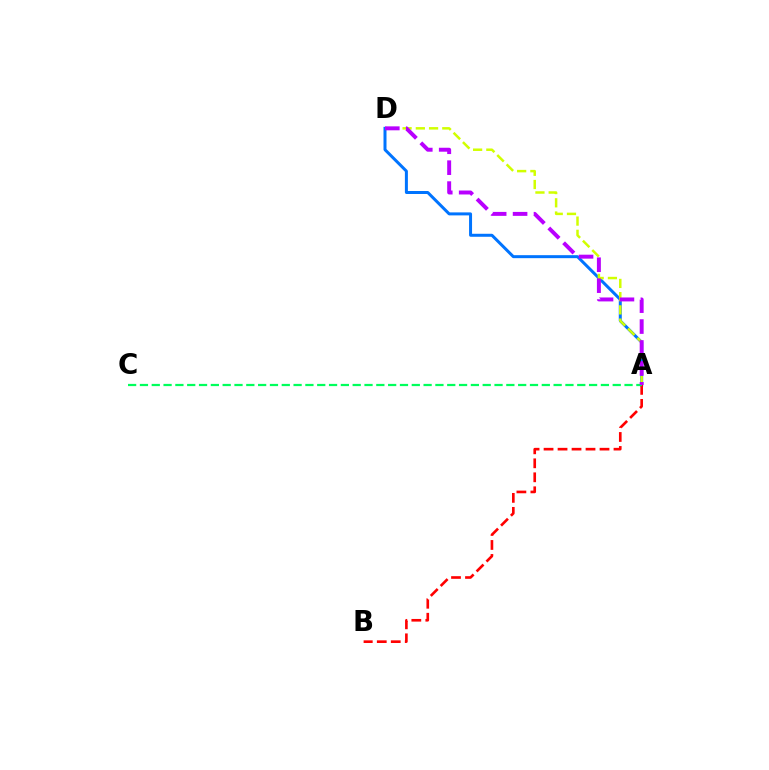{('A', 'D'): [{'color': '#0074ff', 'line_style': 'solid', 'thickness': 2.16}, {'color': '#d1ff00', 'line_style': 'dashed', 'thickness': 1.8}, {'color': '#b900ff', 'line_style': 'dashed', 'thickness': 2.84}], ('A', 'B'): [{'color': '#ff0000', 'line_style': 'dashed', 'thickness': 1.9}], ('A', 'C'): [{'color': '#00ff5c', 'line_style': 'dashed', 'thickness': 1.61}]}